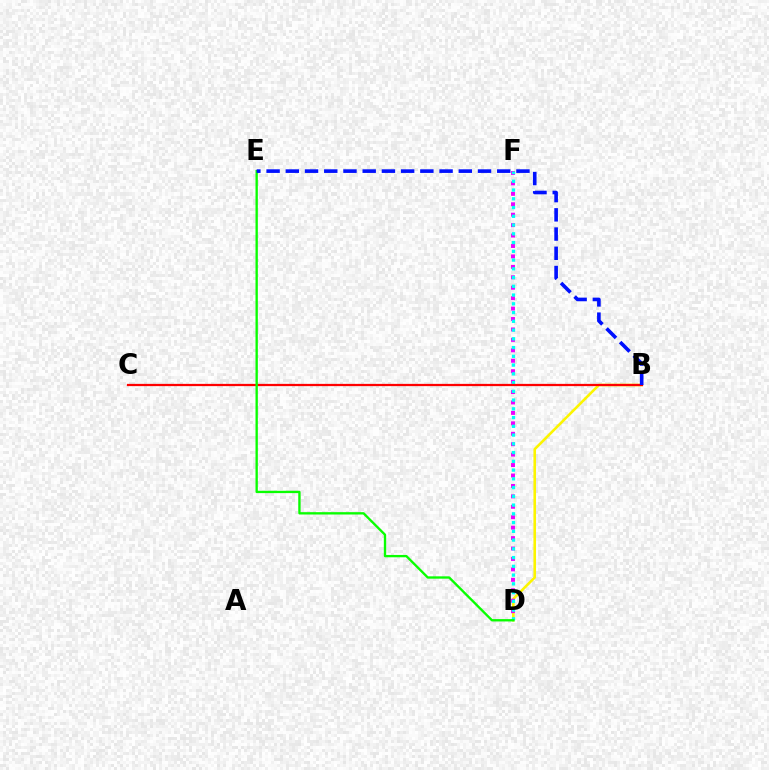{('B', 'D'): [{'color': '#fcf500', 'line_style': 'solid', 'thickness': 1.87}], ('D', 'F'): [{'color': '#ee00ff', 'line_style': 'dotted', 'thickness': 2.83}, {'color': '#00fff6', 'line_style': 'dotted', 'thickness': 2.38}], ('B', 'C'): [{'color': '#ff0000', 'line_style': 'solid', 'thickness': 1.62}], ('D', 'E'): [{'color': '#08ff00', 'line_style': 'solid', 'thickness': 1.69}], ('B', 'E'): [{'color': '#0010ff', 'line_style': 'dashed', 'thickness': 2.61}]}